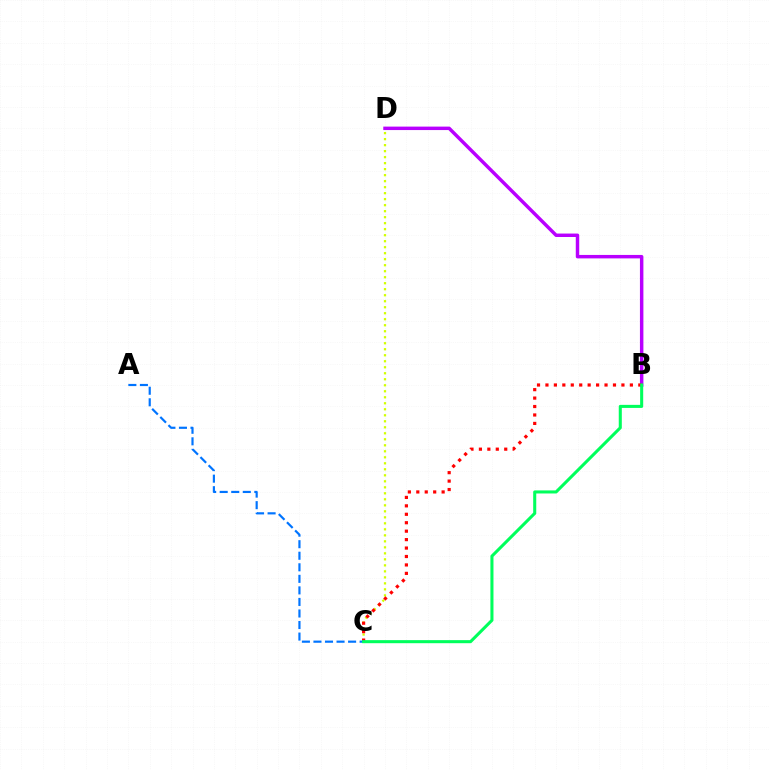{('C', 'D'): [{'color': '#d1ff00', 'line_style': 'dotted', 'thickness': 1.63}], ('B', 'D'): [{'color': '#b900ff', 'line_style': 'solid', 'thickness': 2.49}], ('B', 'C'): [{'color': '#ff0000', 'line_style': 'dotted', 'thickness': 2.29}, {'color': '#00ff5c', 'line_style': 'solid', 'thickness': 2.2}], ('A', 'C'): [{'color': '#0074ff', 'line_style': 'dashed', 'thickness': 1.57}]}